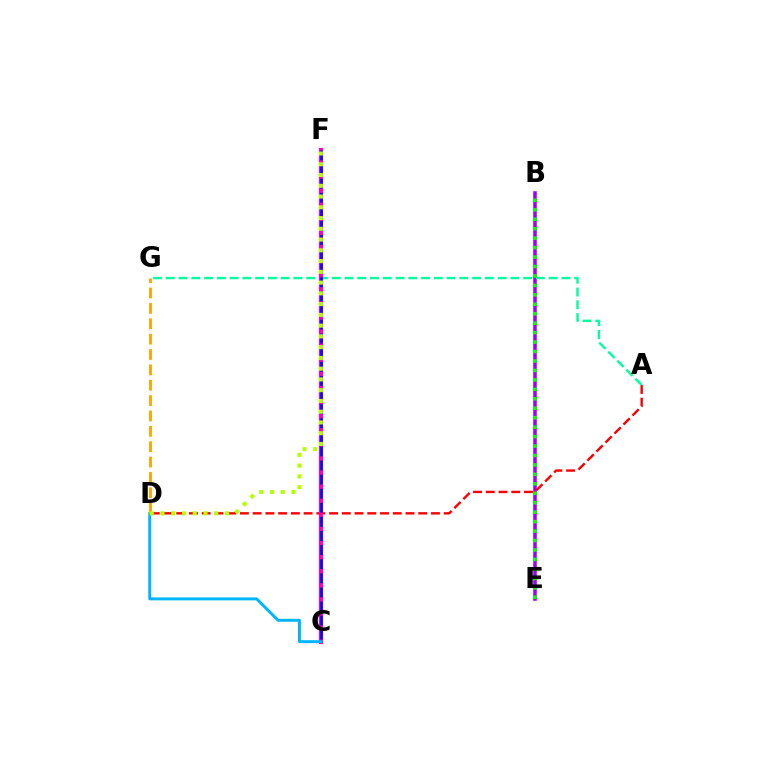{('B', 'E'): [{'color': '#9b00ff', 'line_style': 'solid', 'thickness': 2.55}, {'color': '#08ff00', 'line_style': 'dotted', 'thickness': 2.57}], ('A', 'D'): [{'color': '#ff0000', 'line_style': 'dashed', 'thickness': 1.73}], ('A', 'G'): [{'color': '#00ff9d', 'line_style': 'dashed', 'thickness': 1.73}], ('C', 'F'): [{'color': '#ff00bd', 'line_style': 'solid', 'thickness': 2.99}, {'color': '#0010ff', 'line_style': 'dashed', 'thickness': 1.91}], ('C', 'D'): [{'color': '#00b5ff', 'line_style': 'solid', 'thickness': 2.12}], ('D', 'G'): [{'color': '#ffa500', 'line_style': 'dashed', 'thickness': 2.09}], ('D', 'F'): [{'color': '#b3ff00', 'line_style': 'dotted', 'thickness': 2.92}]}